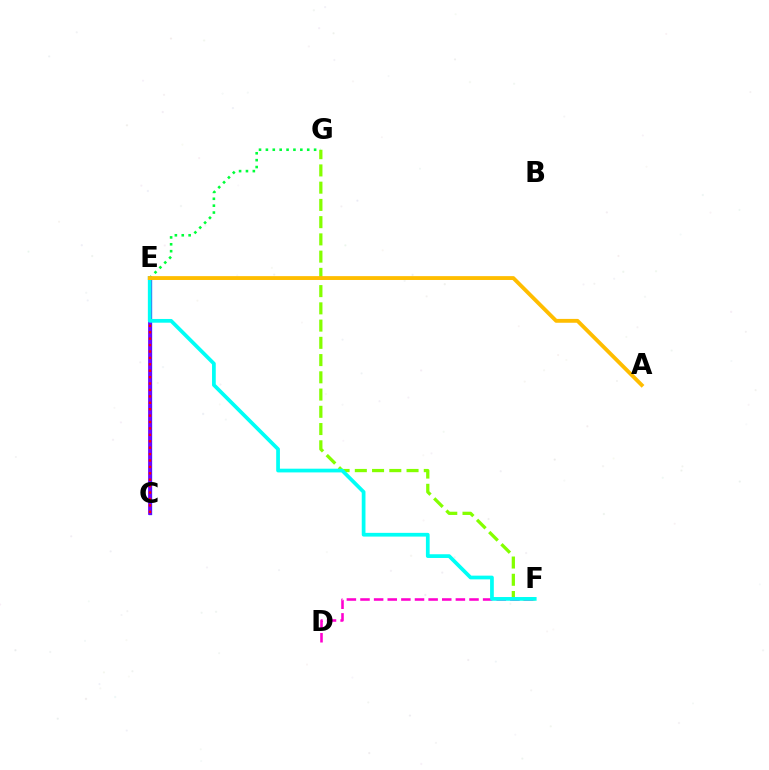{('F', 'G'): [{'color': '#84ff00', 'line_style': 'dashed', 'thickness': 2.34}], ('C', 'E'): [{'color': '#004bff', 'line_style': 'solid', 'thickness': 2.39}, {'color': '#7200ff', 'line_style': 'solid', 'thickness': 2.69}, {'color': '#ff0000', 'line_style': 'dotted', 'thickness': 1.74}], ('E', 'G'): [{'color': '#00ff39', 'line_style': 'dotted', 'thickness': 1.87}], ('D', 'F'): [{'color': '#ff00cf', 'line_style': 'dashed', 'thickness': 1.85}], ('E', 'F'): [{'color': '#00fff6', 'line_style': 'solid', 'thickness': 2.68}], ('A', 'E'): [{'color': '#ffbd00', 'line_style': 'solid', 'thickness': 2.77}]}